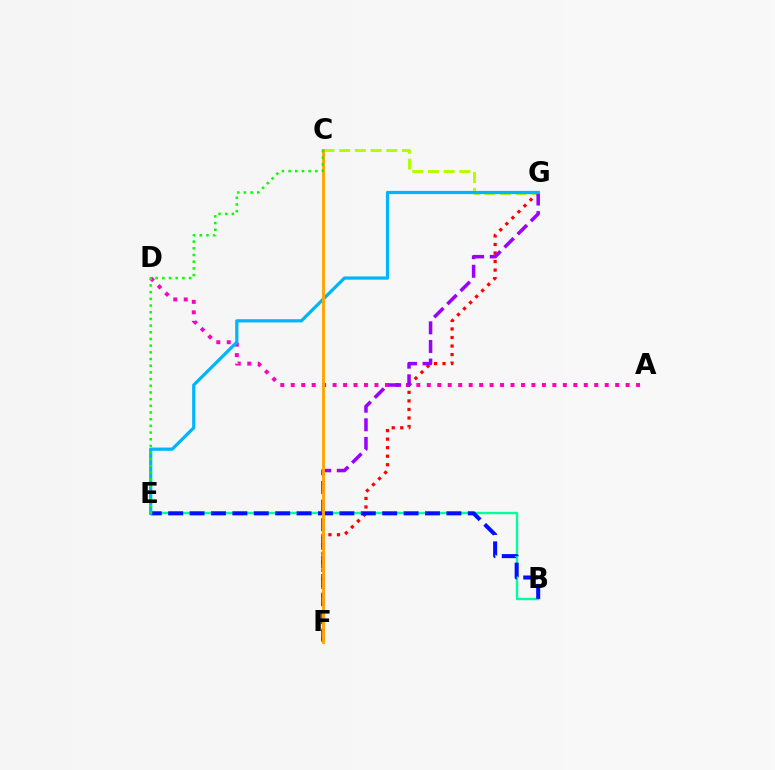{('B', 'E'): [{'color': '#00ff9d', 'line_style': 'solid', 'thickness': 1.74}, {'color': '#0010ff', 'line_style': 'dashed', 'thickness': 2.91}], ('F', 'G'): [{'color': '#ff0000', 'line_style': 'dotted', 'thickness': 2.32}, {'color': '#9b00ff', 'line_style': 'dashed', 'thickness': 2.53}], ('A', 'D'): [{'color': '#ff00bd', 'line_style': 'dotted', 'thickness': 2.84}], ('C', 'G'): [{'color': '#b3ff00', 'line_style': 'dashed', 'thickness': 2.13}], ('E', 'G'): [{'color': '#00b5ff', 'line_style': 'solid', 'thickness': 2.32}], ('C', 'F'): [{'color': '#ffa500', 'line_style': 'solid', 'thickness': 2.07}], ('C', 'E'): [{'color': '#08ff00', 'line_style': 'dotted', 'thickness': 1.82}]}